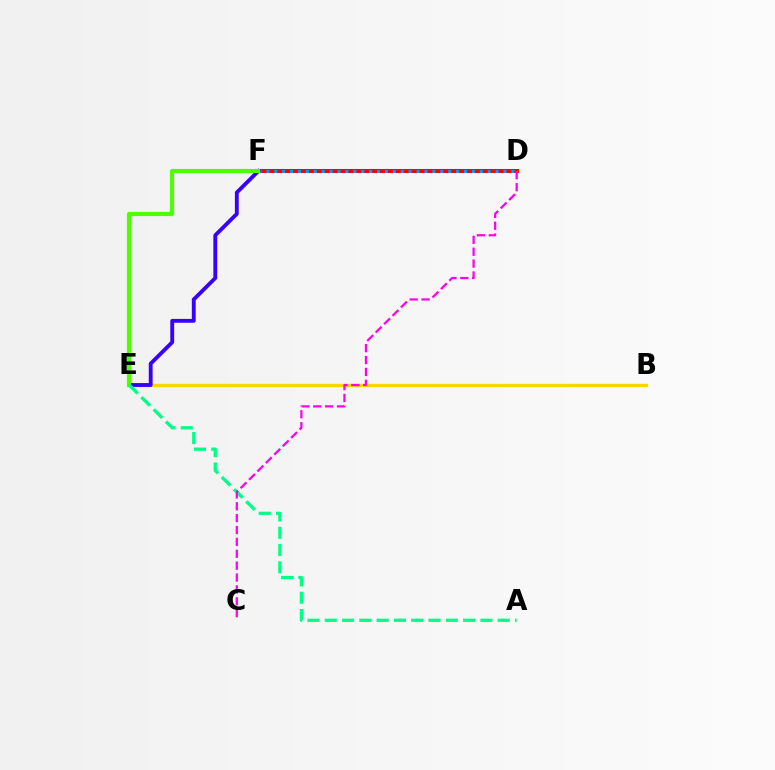{('B', 'E'): [{'color': '#ffd500', 'line_style': 'solid', 'thickness': 2.41}], ('D', 'F'): [{'color': '#ff0000', 'line_style': 'solid', 'thickness': 2.92}, {'color': '#009eff', 'line_style': 'dotted', 'thickness': 2.15}], ('E', 'F'): [{'color': '#3700ff', 'line_style': 'solid', 'thickness': 2.78}, {'color': '#4fff00', 'line_style': 'solid', 'thickness': 2.98}], ('A', 'E'): [{'color': '#00ff86', 'line_style': 'dashed', 'thickness': 2.35}], ('C', 'D'): [{'color': '#ff00ed', 'line_style': 'dashed', 'thickness': 1.61}]}